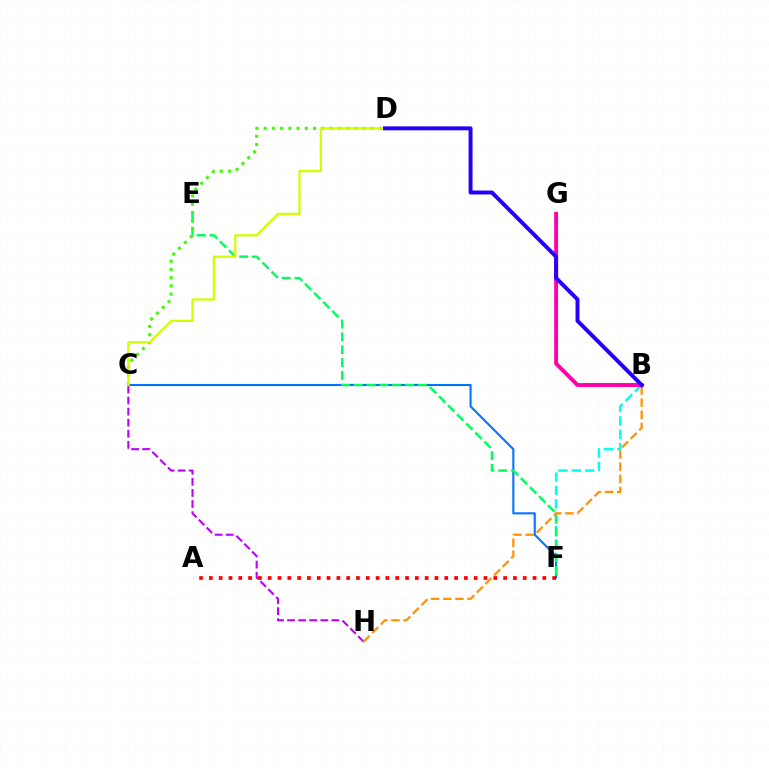{('C', 'F'): [{'color': '#0074ff', 'line_style': 'solid', 'thickness': 1.51}], ('B', 'F'): [{'color': '#00fff6', 'line_style': 'dashed', 'thickness': 1.82}], ('E', 'F'): [{'color': '#00ff5c', 'line_style': 'dashed', 'thickness': 1.74}], ('C', 'D'): [{'color': '#3dff00', 'line_style': 'dotted', 'thickness': 2.24}, {'color': '#d1ff00', 'line_style': 'solid', 'thickness': 1.63}], ('C', 'H'): [{'color': '#b900ff', 'line_style': 'dashed', 'thickness': 1.5}], ('A', 'F'): [{'color': '#ff0000', 'line_style': 'dotted', 'thickness': 2.67}], ('B', 'H'): [{'color': '#ff9400', 'line_style': 'dashed', 'thickness': 1.65}], ('B', 'G'): [{'color': '#ff00ac', 'line_style': 'solid', 'thickness': 2.82}], ('B', 'D'): [{'color': '#2500ff', 'line_style': 'solid', 'thickness': 2.85}]}